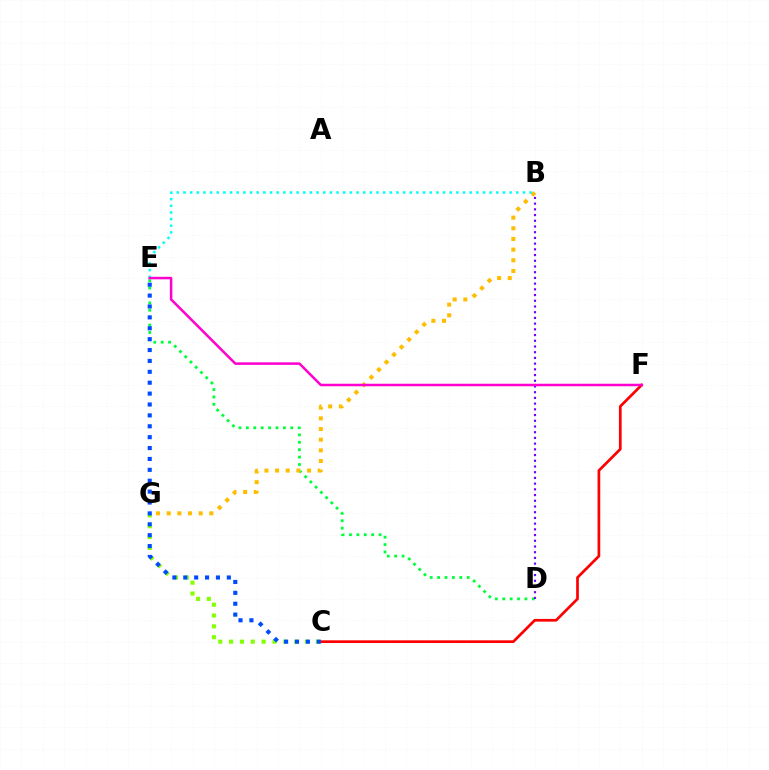{('C', 'G'): [{'color': '#84ff00', 'line_style': 'dotted', 'thickness': 2.95}], ('D', 'E'): [{'color': '#00ff39', 'line_style': 'dotted', 'thickness': 2.01}], ('B', 'D'): [{'color': '#7200ff', 'line_style': 'dotted', 'thickness': 1.55}], ('B', 'G'): [{'color': '#ffbd00', 'line_style': 'dotted', 'thickness': 2.9}], ('C', 'F'): [{'color': '#ff0000', 'line_style': 'solid', 'thickness': 1.94}], ('B', 'E'): [{'color': '#00fff6', 'line_style': 'dotted', 'thickness': 1.81}], ('C', 'E'): [{'color': '#004bff', 'line_style': 'dotted', 'thickness': 2.96}], ('E', 'F'): [{'color': '#ff00cf', 'line_style': 'solid', 'thickness': 1.81}]}